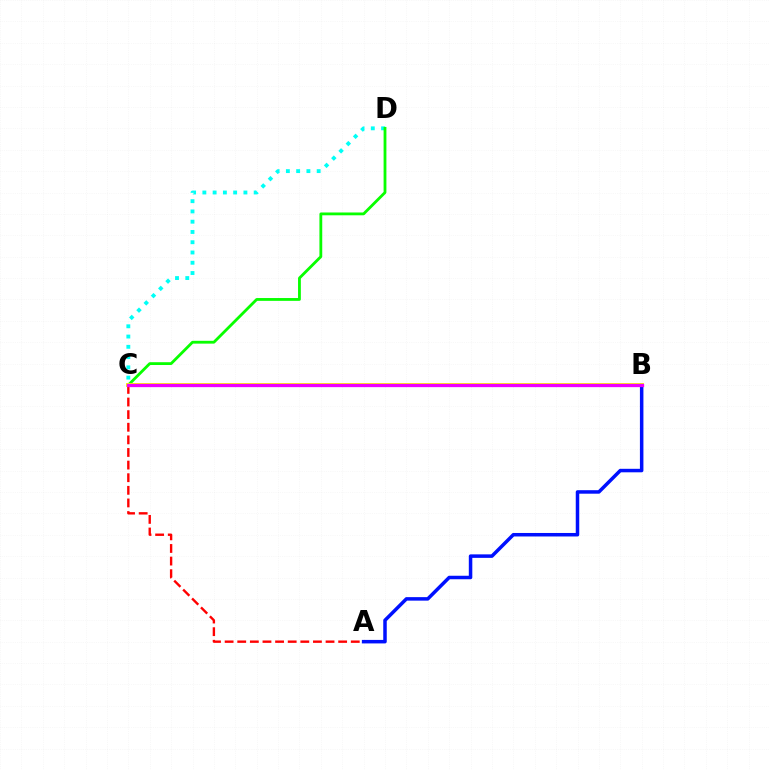{('A', 'C'): [{'color': '#ff0000', 'line_style': 'dashed', 'thickness': 1.71}], ('A', 'B'): [{'color': '#0010ff', 'line_style': 'solid', 'thickness': 2.52}], ('C', 'D'): [{'color': '#00fff6', 'line_style': 'dotted', 'thickness': 2.79}, {'color': '#08ff00', 'line_style': 'solid', 'thickness': 2.02}], ('B', 'C'): [{'color': '#fcf500', 'line_style': 'solid', 'thickness': 2.82}, {'color': '#ee00ff', 'line_style': 'solid', 'thickness': 2.37}]}